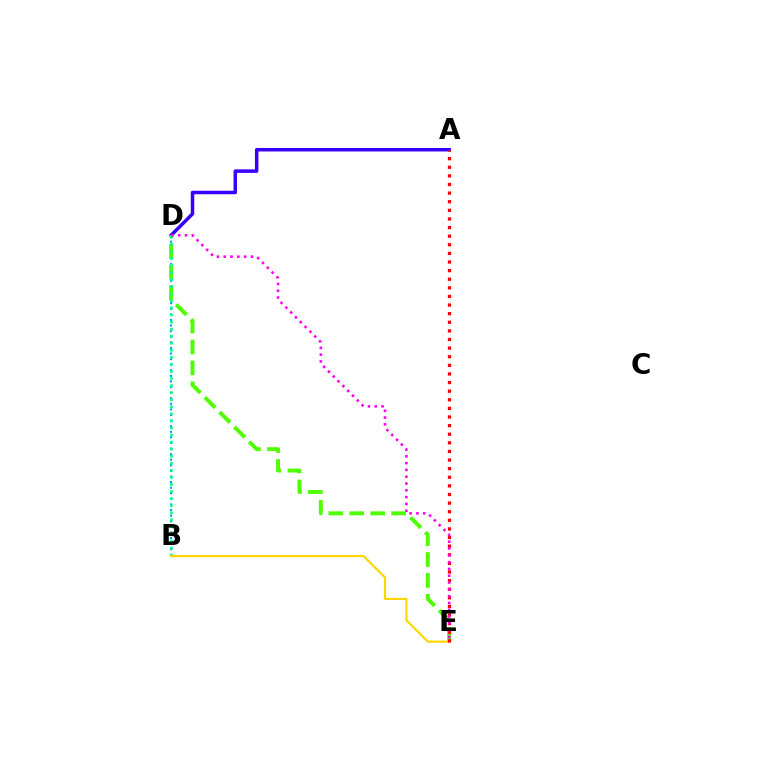{('A', 'D'): [{'color': '#3700ff', 'line_style': 'solid', 'thickness': 2.52}], ('B', 'D'): [{'color': '#009eff', 'line_style': 'dotted', 'thickness': 1.52}, {'color': '#00ff86', 'line_style': 'dotted', 'thickness': 1.92}], ('D', 'E'): [{'color': '#4fff00', 'line_style': 'dashed', 'thickness': 2.84}, {'color': '#ff00ed', 'line_style': 'dotted', 'thickness': 1.85}], ('B', 'E'): [{'color': '#ffd500', 'line_style': 'solid', 'thickness': 1.55}], ('A', 'E'): [{'color': '#ff0000', 'line_style': 'dotted', 'thickness': 2.34}]}